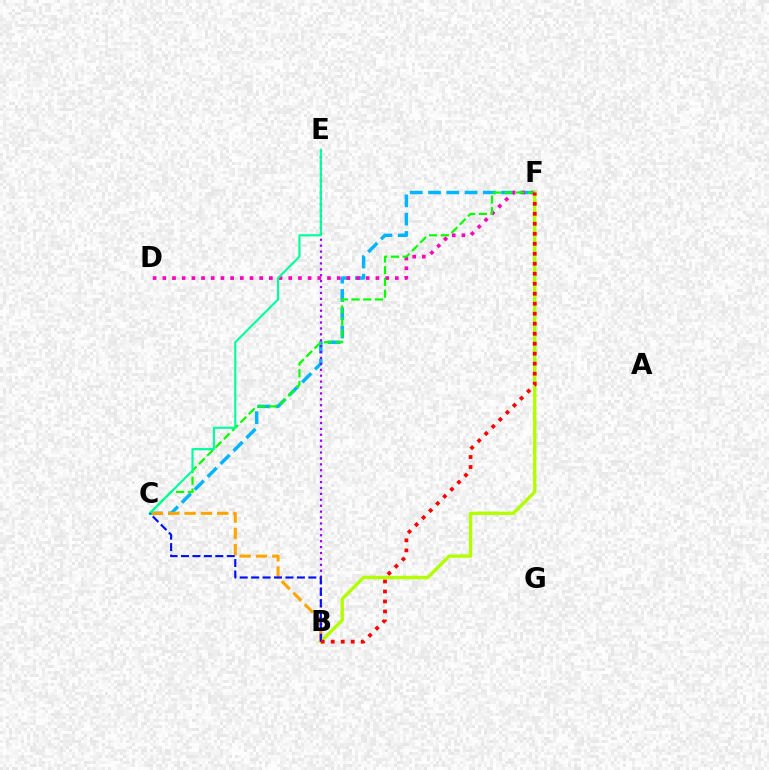{('C', 'F'): [{'color': '#00b5ff', 'line_style': 'dashed', 'thickness': 2.48}, {'color': '#08ff00', 'line_style': 'dashed', 'thickness': 1.59}], ('B', 'C'): [{'color': '#ffa500', 'line_style': 'dashed', 'thickness': 2.22}, {'color': '#0010ff', 'line_style': 'dashed', 'thickness': 1.55}], ('D', 'F'): [{'color': '#ff00bd', 'line_style': 'dotted', 'thickness': 2.63}], ('B', 'F'): [{'color': '#b3ff00', 'line_style': 'solid', 'thickness': 2.43}, {'color': '#ff0000', 'line_style': 'dotted', 'thickness': 2.72}], ('B', 'E'): [{'color': '#9b00ff', 'line_style': 'dotted', 'thickness': 1.61}], ('C', 'E'): [{'color': '#00ff9d', 'line_style': 'solid', 'thickness': 1.55}]}